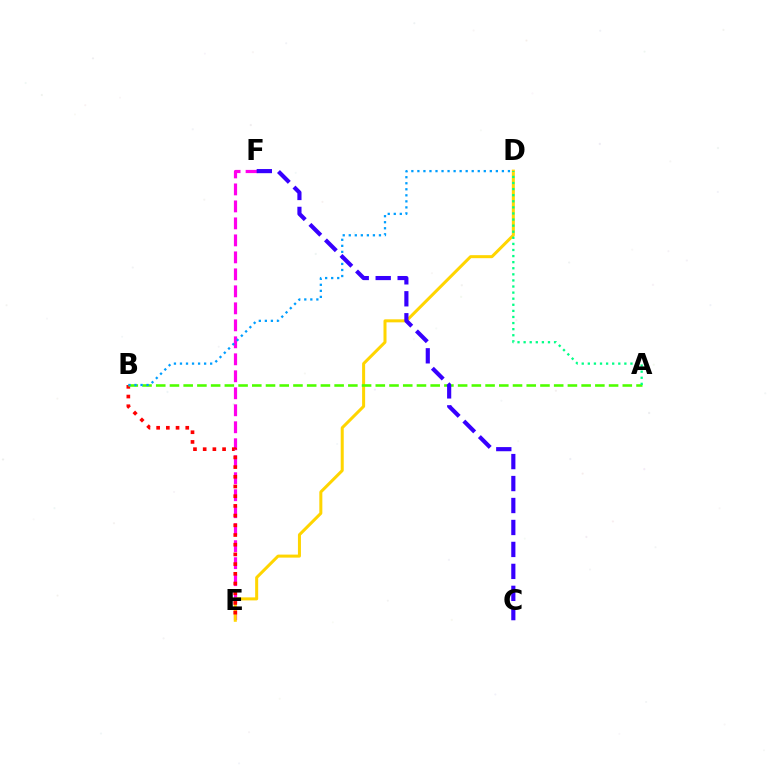{('E', 'F'): [{'color': '#ff00ed', 'line_style': 'dashed', 'thickness': 2.31}], ('D', 'E'): [{'color': '#ffd500', 'line_style': 'solid', 'thickness': 2.18}], ('B', 'E'): [{'color': '#ff0000', 'line_style': 'dotted', 'thickness': 2.64}], ('A', 'B'): [{'color': '#4fff00', 'line_style': 'dashed', 'thickness': 1.86}], ('B', 'D'): [{'color': '#009eff', 'line_style': 'dotted', 'thickness': 1.64}], ('A', 'D'): [{'color': '#00ff86', 'line_style': 'dotted', 'thickness': 1.65}], ('C', 'F'): [{'color': '#3700ff', 'line_style': 'dashed', 'thickness': 2.98}]}